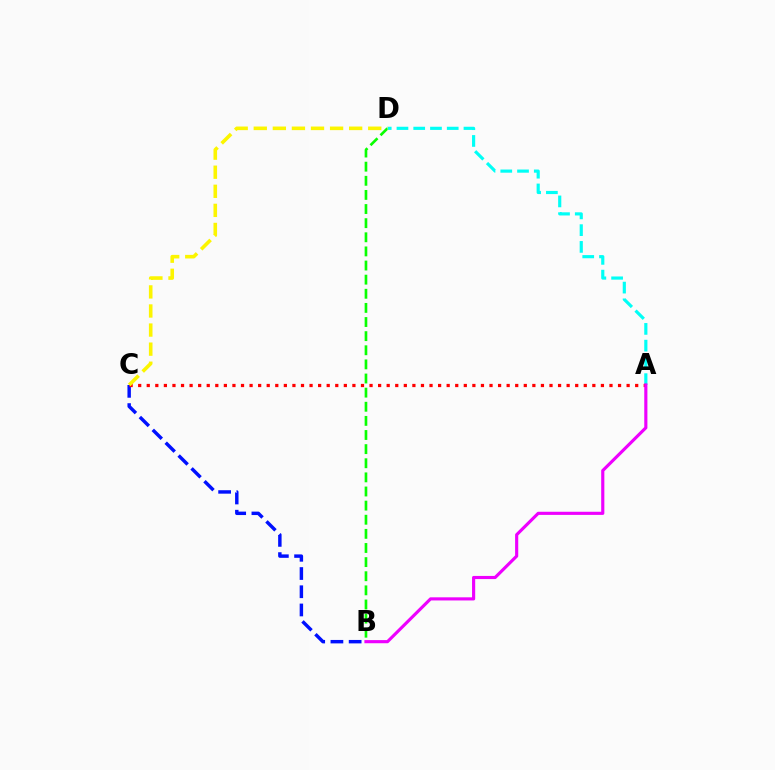{('B', 'D'): [{'color': '#08ff00', 'line_style': 'dashed', 'thickness': 1.92}], ('B', 'C'): [{'color': '#0010ff', 'line_style': 'dashed', 'thickness': 2.48}], ('A', 'D'): [{'color': '#00fff6', 'line_style': 'dashed', 'thickness': 2.28}], ('A', 'C'): [{'color': '#ff0000', 'line_style': 'dotted', 'thickness': 2.33}], ('A', 'B'): [{'color': '#ee00ff', 'line_style': 'solid', 'thickness': 2.26}], ('C', 'D'): [{'color': '#fcf500', 'line_style': 'dashed', 'thickness': 2.59}]}